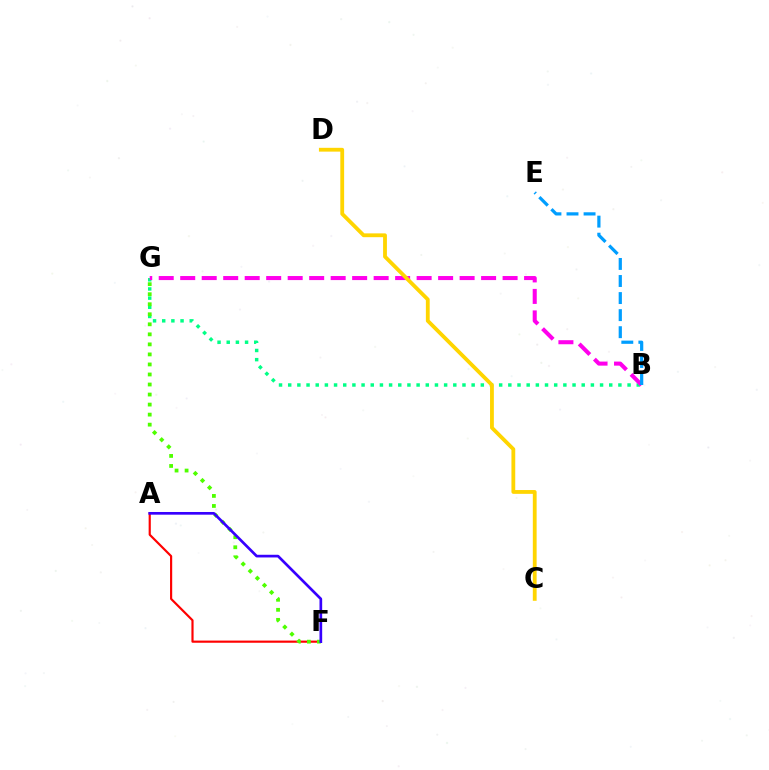{('A', 'F'): [{'color': '#ff0000', 'line_style': 'solid', 'thickness': 1.56}, {'color': '#3700ff', 'line_style': 'solid', 'thickness': 1.93}], ('B', 'G'): [{'color': '#00ff86', 'line_style': 'dotted', 'thickness': 2.49}, {'color': '#ff00ed', 'line_style': 'dashed', 'thickness': 2.92}], ('F', 'G'): [{'color': '#4fff00', 'line_style': 'dotted', 'thickness': 2.73}], ('B', 'E'): [{'color': '#009eff', 'line_style': 'dashed', 'thickness': 2.32}], ('C', 'D'): [{'color': '#ffd500', 'line_style': 'solid', 'thickness': 2.74}]}